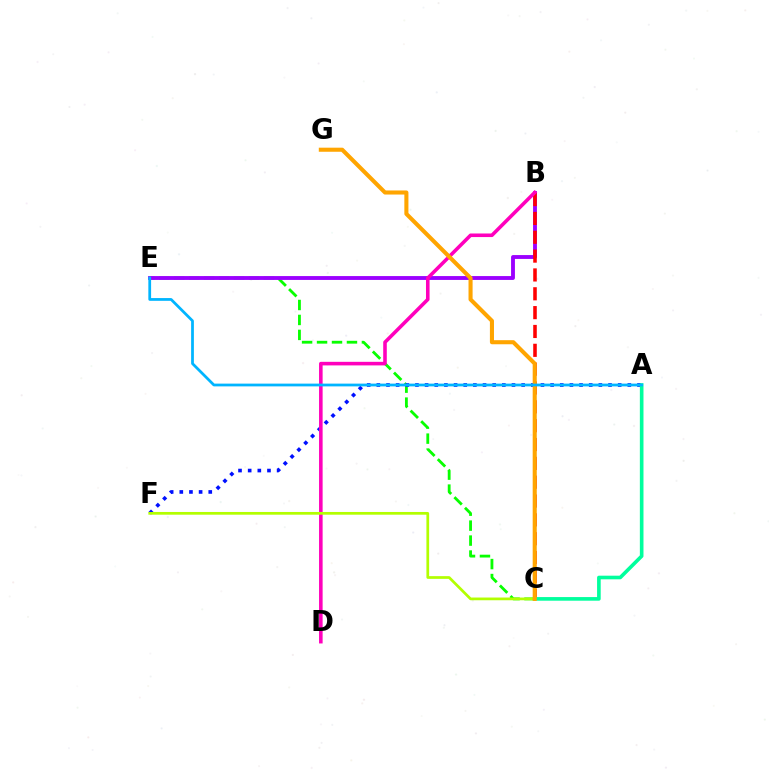{('C', 'E'): [{'color': '#08ff00', 'line_style': 'dashed', 'thickness': 2.03}], ('B', 'E'): [{'color': '#9b00ff', 'line_style': 'solid', 'thickness': 2.78}], ('A', 'F'): [{'color': '#0010ff', 'line_style': 'dotted', 'thickness': 2.62}], ('B', 'C'): [{'color': '#ff0000', 'line_style': 'dashed', 'thickness': 2.56}], ('B', 'D'): [{'color': '#ff00bd', 'line_style': 'solid', 'thickness': 2.58}], ('C', 'F'): [{'color': '#b3ff00', 'line_style': 'solid', 'thickness': 1.96}], ('A', 'C'): [{'color': '#00ff9d', 'line_style': 'solid', 'thickness': 2.61}], ('C', 'G'): [{'color': '#ffa500', 'line_style': 'solid', 'thickness': 2.94}], ('A', 'E'): [{'color': '#00b5ff', 'line_style': 'solid', 'thickness': 1.99}]}